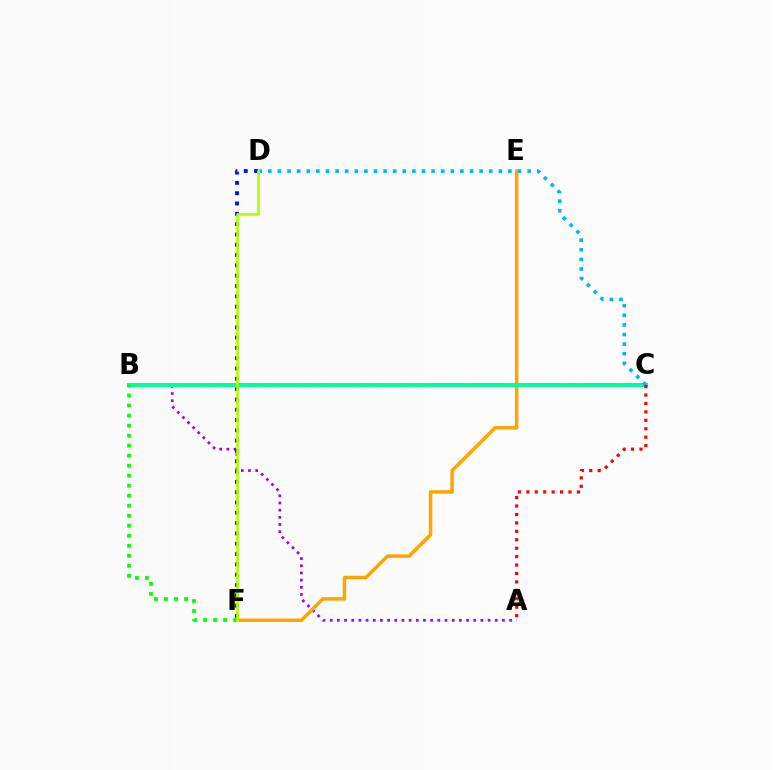{('A', 'B'): [{'color': '#9b00ff', 'line_style': 'dotted', 'thickness': 1.95}], ('B', 'C'): [{'color': '#ff00bd', 'line_style': 'dashed', 'thickness': 2.58}, {'color': '#00ff9d', 'line_style': 'solid', 'thickness': 2.86}], ('D', 'F'): [{'color': '#0010ff', 'line_style': 'dotted', 'thickness': 2.8}, {'color': '#b3ff00', 'line_style': 'solid', 'thickness': 1.93}], ('E', 'F'): [{'color': '#ffa500', 'line_style': 'solid', 'thickness': 2.5}], ('C', 'D'): [{'color': '#00b5ff', 'line_style': 'dotted', 'thickness': 2.61}], ('B', 'F'): [{'color': '#08ff00', 'line_style': 'dotted', 'thickness': 2.72}], ('A', 'C'): [{'color': '#ff0000', 'line_style': 'dotted', 'thickness': 2.29}]}